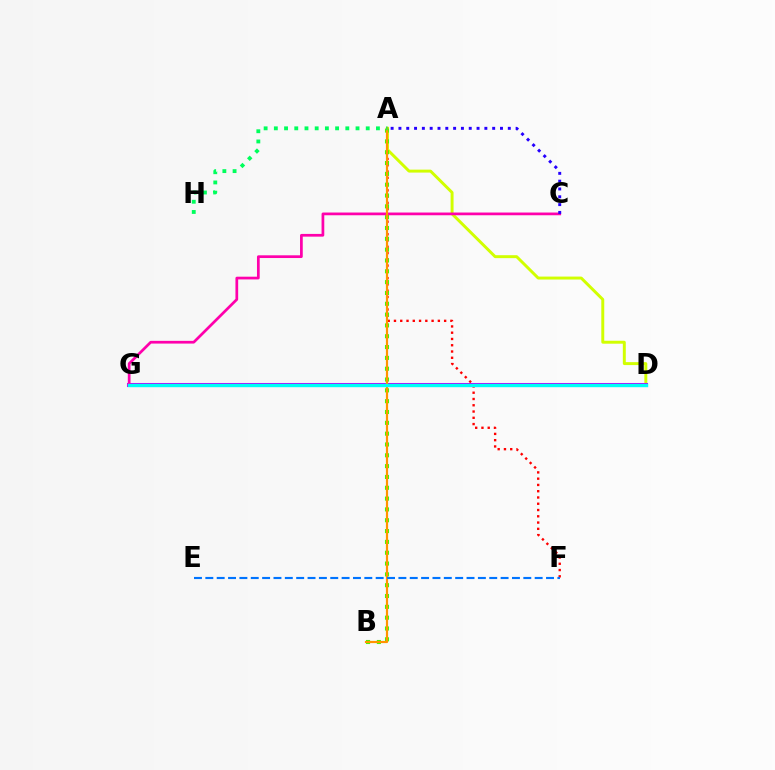{('A', 'F'): [{'color': '#ff0000', 'line_style': 'dotted', 'thickness': 1.7}], ('A', 'D'): [{'color': '#d1ff00', 'line_style': 'solid', 'thickness': 2.12}], ('D', 'G'): [{'color': '#b900ff', 'line_style': 'solid', 'thickness': 2.91}, {'color': '#00fff6', 'line_style': 'solid', 'thickness': 2.4}], ('A', 'B'): [{'color': '#3dff00', 'line_style': 'dotted', 'thickness': 2.94}, {'color': '#ff9400', 'line_style': 'solid', 'thickness': 1.59}], ('C', 'G'): [{'color': '#ff00ac', 'line_style': 'solid', 'thickness': 1.96}], ('A', 'H'): [{'color': '#00ff5c', 'line_style': 'dotted', 'thickness': 2.77}], ('E', 'F'): [{'color': '#0074ff', 'line_style': 'dashed', 'thickness': 1.54}], ('A', 'C'): [{'color': '#2500ff', 'line_style': 'dotted', 'thickness': 2.12}]}